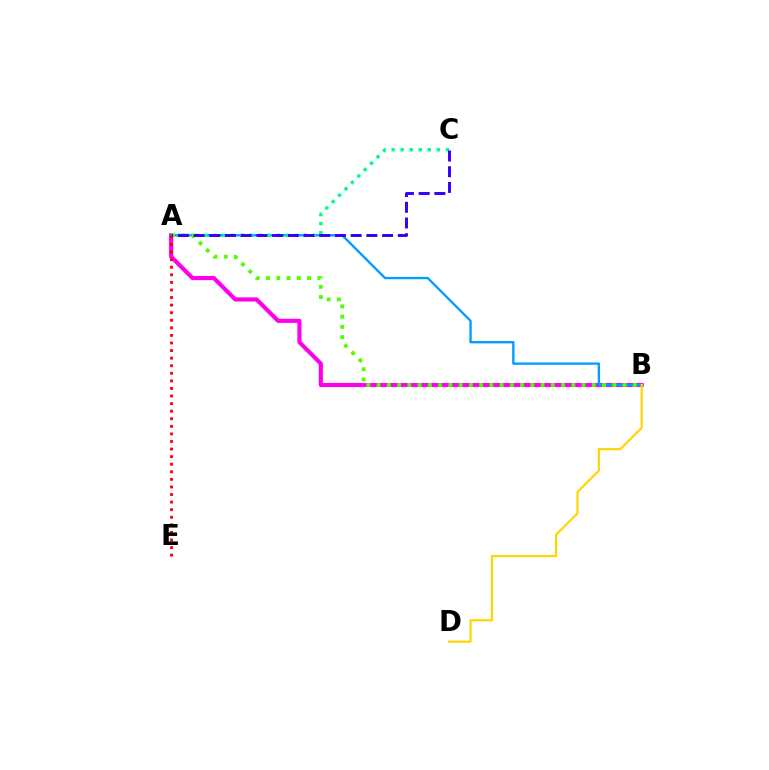{('A', 'B'): [{'color': '#ff00ed', 'line_style': 'solid', 'thickness': 2.98}, {'color': '#009eff', 'line_style': 'solid', 'thickness': 1.7}, {'color': '#4fff00', 'line_style': 'dotted', 'thickness': 2.78}], ('B', 'D'): [{'color': '#ffd500', 'line_style': 'solid', 'thickness': 1.57}], ('A', 'C'): [{'color': '#00ff86', 'line_style': 'dotted', 'thickness': 2.46}, {'color': '#3700ff', 'line_style': 'dashed', 'thickness': 2.13}], ('A', 'E'): [{'color': '#ff0000', 'line_style': 'dotted', 'thickness': 2.06}]}